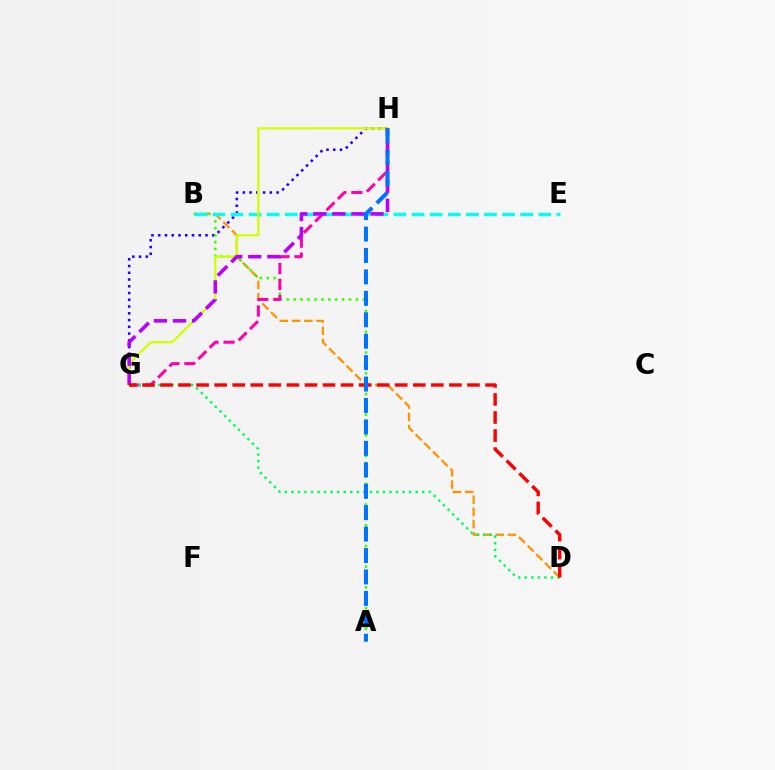{('B', 'D'): [{'color': '#ff9400', 'line_style': 'dashed', 'thickness': 1.66}], ('G', 'H'): [{'color': '#2500ff', 'line_style': 'dotted', 'thickness': 1.84}, {'color': '#d1ff00', 'line_style': 'solid', 'thickness': 1.63}, {'color': '#ff00ac', 'line_style': 'dashed', 'thickness': 2.17}, {'color': '#b900ff', 'line_style': 'dashed', 'thickness': 2.59}], ('A', 'B'): [{'color': '#3dff00', 'line_style': 'dotted', 'thickness': 1.88}], ('B', 'E'): [{'color': '#00fff6', 'line_style': 'dashed', 'thickness': 2.46}], ('D', 'G'): [{'color': '#00ff5c', 'line_style': 'dotted', 'thickness': 1.78}, {'color': '#ff0000', 'line_style': 'dashed', 'thickness': 2.45}], ('A', 'H'): [{'color': '#0074ff', 'line_style': 'dashed', 'thickness': 2.91}]}